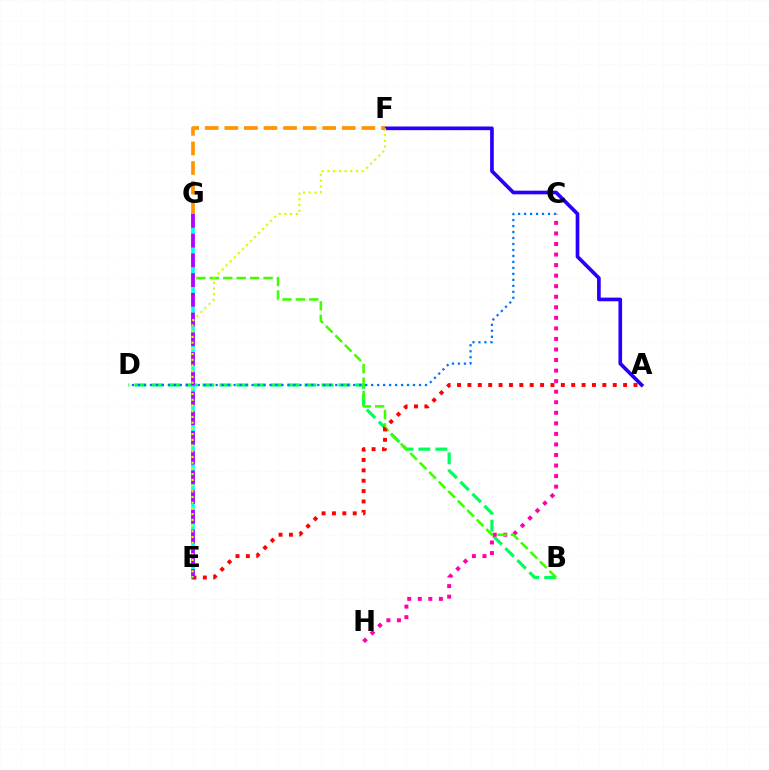{('B', 'D'): [{'color': '#00ff5c', 'line_style': 'dashed', 'thickness': 2.31}], ('A', 'F'): [{'color': '#2500ff', 'line_style': 'solid', 'thickness': 2.64}], ('C', 'H'): [{'color': '#ff00ac', 'line_style': 'dotted', 'thickness': 2.87}], ('B', 'G'): [{'color': '#3dff00', 'line_style': 'dashed', 'thickness': 1.82}], ('C', 'D'): [{'color': '#0074ff', 'line_style': 'dotted', 'thickness': 1.62}], ('E', 'G'): [{'color': '#00fff6', 'line_style': 'solid', 'thickness': 2.64}, {'color': '#b900ff', 'line_style': 'dashed', 'thickness': 2.68}], ('A', 'E'): [{'color': '#ff0000', 'line_style': 'dotted', 'thickness': 2.82}], ('E', 'F'): [{'color': '#d1ff00', 'line_style': 'dotted', 'thickness': 1.55}], ('F', 'G'): [{'color': '#ff9400', 'line_style': 'dashed', 'thickness': 2.66}]}